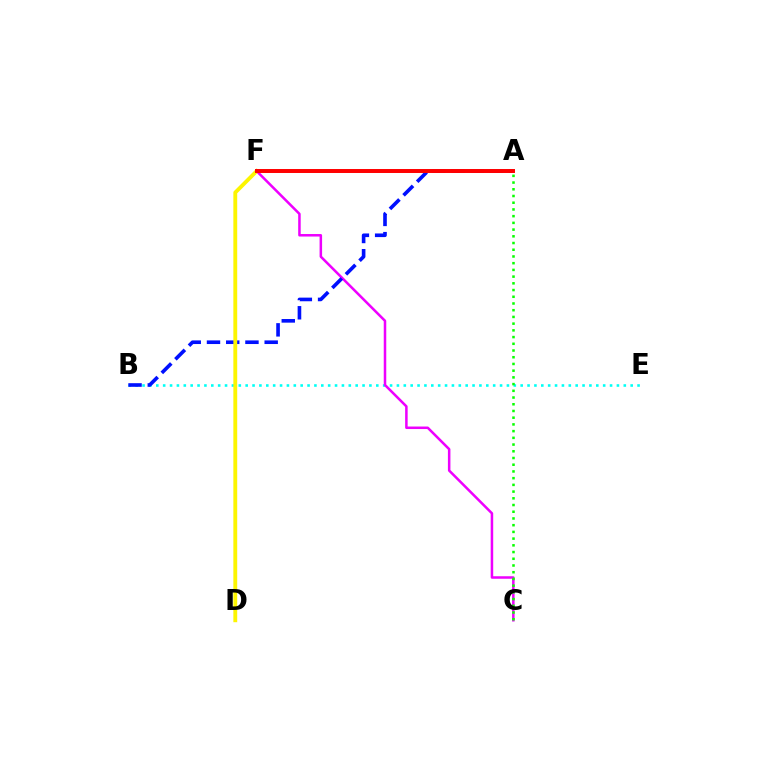{('B', 'E'): [{'color': '#00fff6', 'line_style': 'dotted', 'thickness': 1.87}], ('C', 'F'): [{'color': '#ee00ff', 'line_style': 'solid', 'thickness': 1.81}], ('A', 'C'): [{'color': '#08ff00', 'line_style': 'dotted', 'thickness': 1.83}], ('A', 'B'): [{'color': '#0010ff', 'line_style': 'dashed', 'thickness': 2.61}], ('D', 'F'): [{'color': '#fcf500', 'line_style': 'solid', 'thickness': 2.78}], ('A', 'F'): [{'color': '#ff0000', 'line_style': 'solid', 'thickness': 2.86}]}